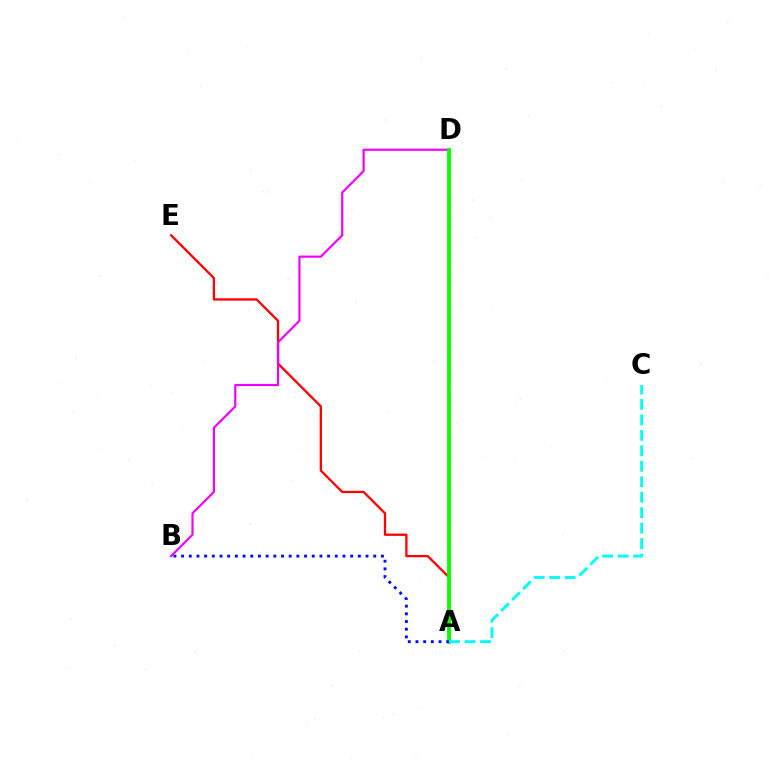{('A', 'E'): [{'color': '#ff0000', 'line_style': 'solid', 'thickness': 1.64}], ('A', 'D'): [{'color': '#fcf500', 'line_style': 'dotted', 'thickness': 2.51}, {'color': '#08ff00', 'line_style': 'solid', 'thickness': 2.73}], ('B', 'D'): [{'color': '#ee00ff', 'line_style': 'solid', 'thickness': 1.56}], ('A', 'B'): [{'color': '#0010ff', 'line_style': 'dotted', 'thickness': 2.09}], ('A', 'C'): [{'color': '#00fff6', 'line_style': 'dashed', 'thickness': 2.1}]}